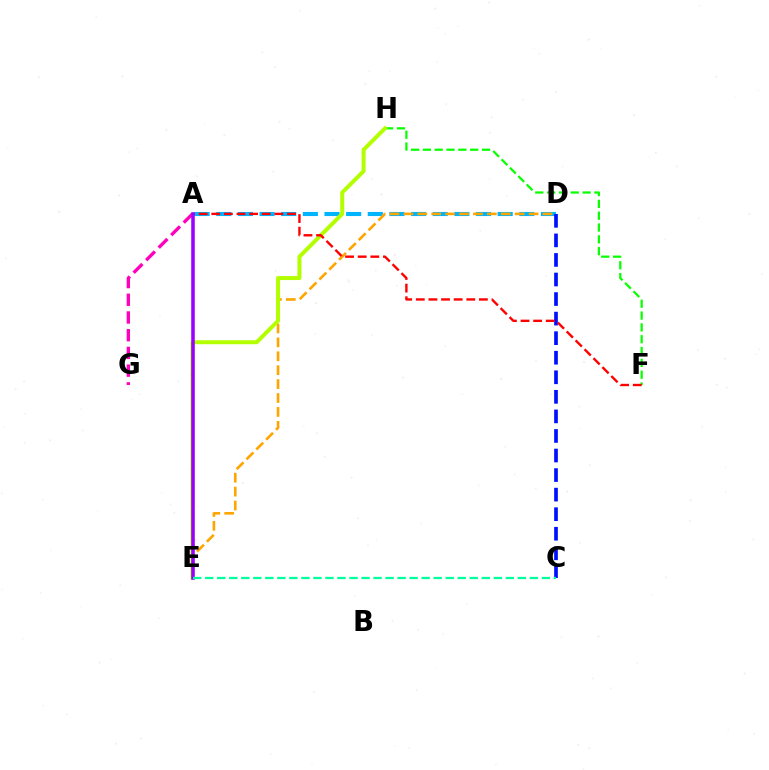{('A', 'D'): [{'color': '#00b5ff', 'line_style': 'dashed', 'thickness': 2.94}], ('F', 'H'): [{'color': '#08ff00', 'line_style': 'dashed', 'thickness': 1.61}], ('D', 'E'): [{'color': '#ffa500', 'line_style': 'dashed', 'thickness': 1.89}], ('A', 'G'): [{'color': '#ff00bd', 'line_style': 'dashed', 'thickness': 2.41}], ('C', 'D'): [{'color': '#0010ff', 'line_style': 'dashed', 'thickness': 2.66}], ('E', 'H'): [{'color': '#b3ff00', 'line_style': 'solid', 'thickness': 2.87}], ('A', 'F'): [{'color': '#ff0000', 'line_style': 'dashed', 'thickness': 1.71}], ('A', 'E'): [{'color': '#9b00ff', 'line_style': 'solid', 'thickness': 2.55}], ('C', 'E'): [{'color': '#00ff9d', 'line_style': 'dashed', 'thickness': 1.63}]}